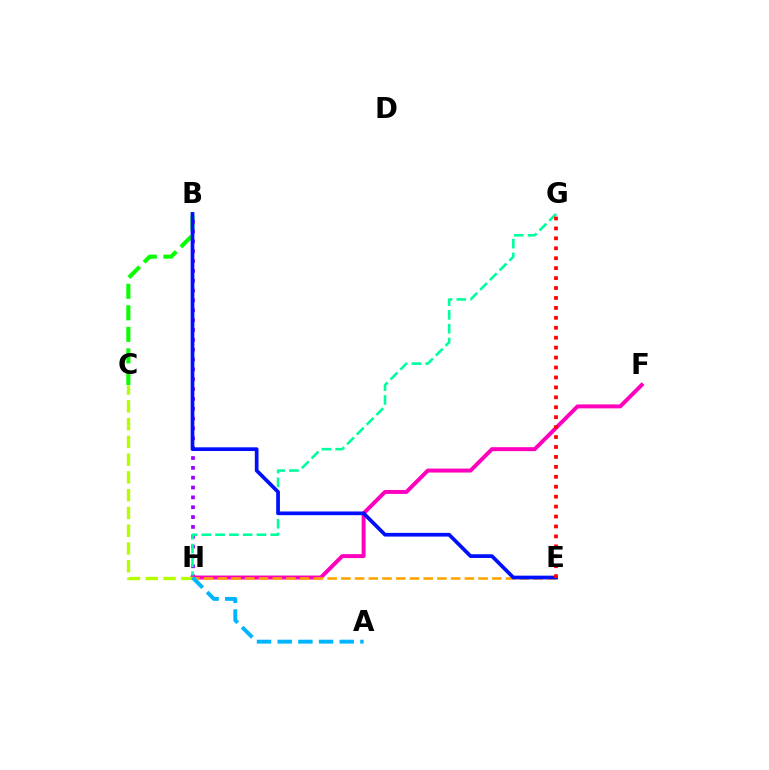{('B', 'C'): [{'color': '#08ff00', 'line_style': 'dashed', 'thickness': 2.93}], ('B', 'H'): [{'color': '#9b00ff', 'line_style': 'dotted', 'thickness': 2.68}], ('G', 'H'): [{'color': '#00ff9d', 'line_style': 'dashed', 'thickness': 1.87}], ('F', 'H'): [{'color': '#ff00bd', 'line_style': 'solid', 'thickness': 2.85}], ('C', 'H'): [{'color': '#b3ff00', 'line_style': 'dashed', 'thickness': 2.41}], ('E', 'H'): [{'color': '#ffa500', 'line_style': 'dashed', 'thickness': 1.86}], ('B', 'E'): [{'color': '#0010ff', 'line_style': 'solid', 'thickness': 2.67}], ('E', 'G'): [{'color': '#ff0000', 'line_style': 'dotted', 'thickness': 2.7}], ('A', 'H'): [{'color': '#00b5ff', 'line_style': 'dashed', 'thickness': 2.81}]}